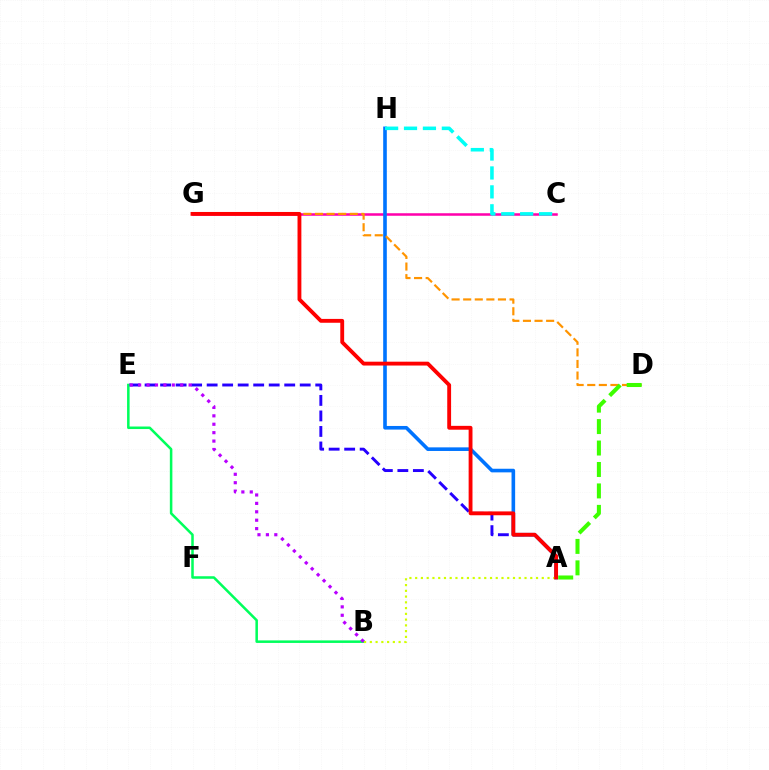{('A', 'E'): [{'color': '#2500ff', 'line_style': 'dashed', 'thickness': 2.11}], ('B', 'E'): [{'color': '#00ff5c', 'line_style': 'solid', 'thickness': 1.82}, {'color': '#b900ff', 'line_style': 'dotted', 'thickness': 2.29}], ('C', 'G'): [{'color': '#ff00ac', 'line_style': 'solid', 'thickness': 1.82}], ('A', 'H'): [{'color': '#0074ff', 'line_style': 'solid', 'thickness': 2.6}], ('D', 'G'): [{'color': '#ff9400', 'line_style': 'dashed', 'thickness': 1.57}], ('A', 'D'): [{'color': '#3dff00', 'line_style': 'dashed', 'thickness': 2.91}], ('A', 'B'): [{'color': '#d1ff00', 'line_style': 'dotted', 'thickness': 1.56}], ('C', 'H'): [{'color': '#00fff6', 'line_style': 'dashed', 'thickness': 2.57}], ('A', 'G'): [{'color': '#ff0000', 'line_style': 'solid', 'thickness': 2.77}]}